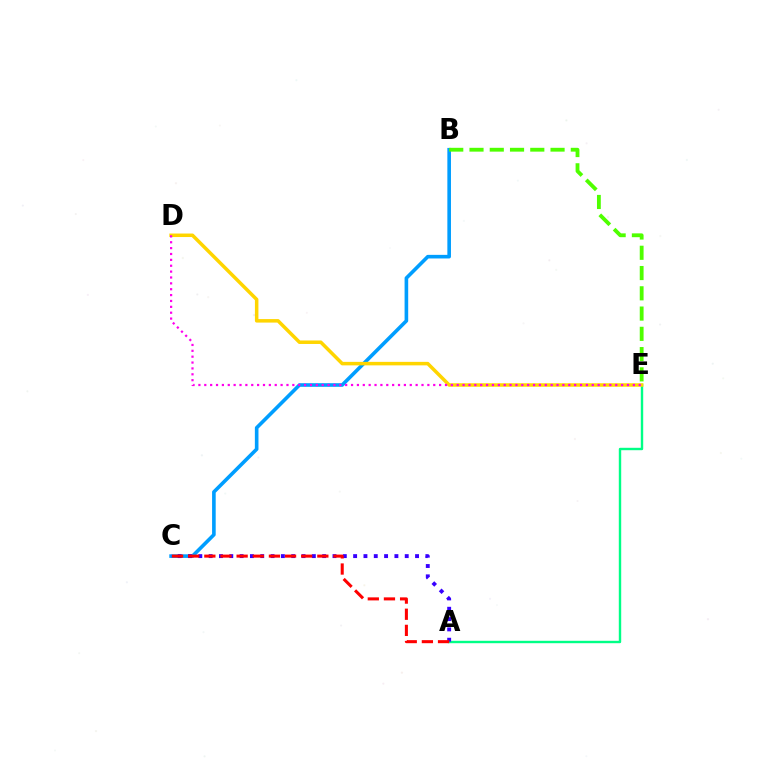{('B', 'C'): [{'color': '#009eff', 'line_style': 'solid', 'thickness': 2.6}], ('B', 'E'): [{'color': '#4fff00', 'line_style': 'dashed', 'thickness': 2.75}], ('A', 'E'): [{'color': '#00ff86', 'line_style': 'solid', 'thickness': 1.73}], ('A', 'C'): [{'color': '#3700ff', 'line_style': 'dotted', 'thickness': 2.8}, {'color': '#ff0000', 'line_style': 'dashed', 'thickness': 2.19}], ('D', 'E'): [{'color': '#ffd500', 'line_style': 'solid', 'thickness': 2.52}, {'color': '#ff00ed', 'line_style': 'dotted', 'thickness': 1.6}]}